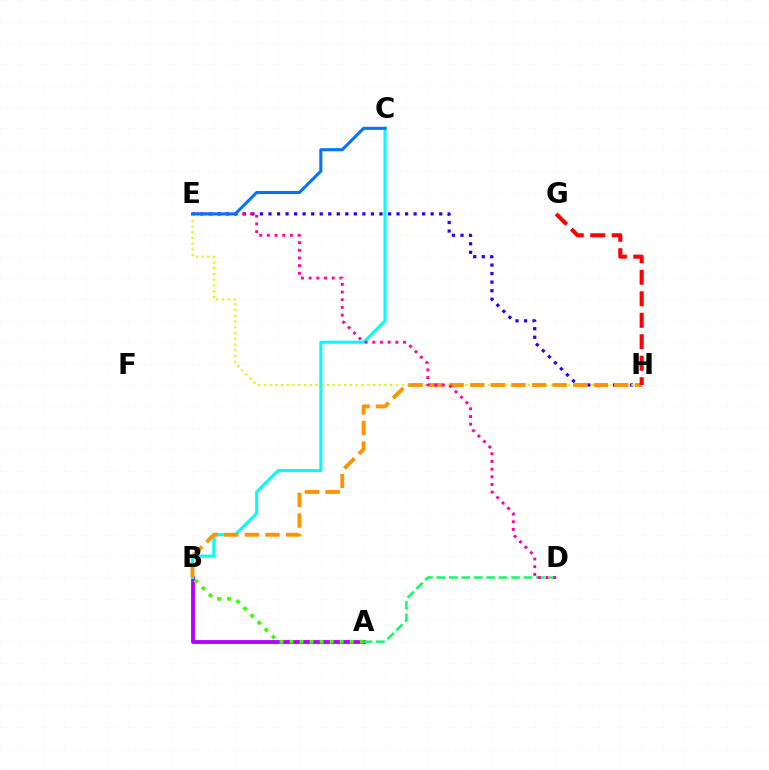{('A', 'B'): [{'color': '#b900ff', 'line_style': 'solid', 'thickness': 2.77}, {'color': '#3dff00', 'line_style': 'dotted', 'thickness': 2.72}], ('E', 'H'): [{'color': '#2500ff', 'line_style': 'dotted', 'thickness': 2.32}, {'color': '#d1ff00', 'line_style': 'dotted', 'thickness': 1.56}], ('A', 'D'): [{'color': '#00ff5c', 'line_style': 'dashed', 'thickness': 1.69}], ('B', 'C'): [{'color': '#00fff6', 'line_style': 'solid', 'thickness': 2.2}], ('B', 'H'): [{'color': '#ff9400', 'line_style': 'dashed', 'thickness': 2.8}], ('D', 'E'): [{'color': '#ff00ac', 'line_style': 'dotted', 'thickness': 2.09}], ('C', 'E'): [{'color': '#0074ff', 'line_style': 'solid', 'thickness': 2.2}], ('G', 'H'): [{'color': '#ff0000', 'line_style': 'dashed', 'thickness': 2.92}]}